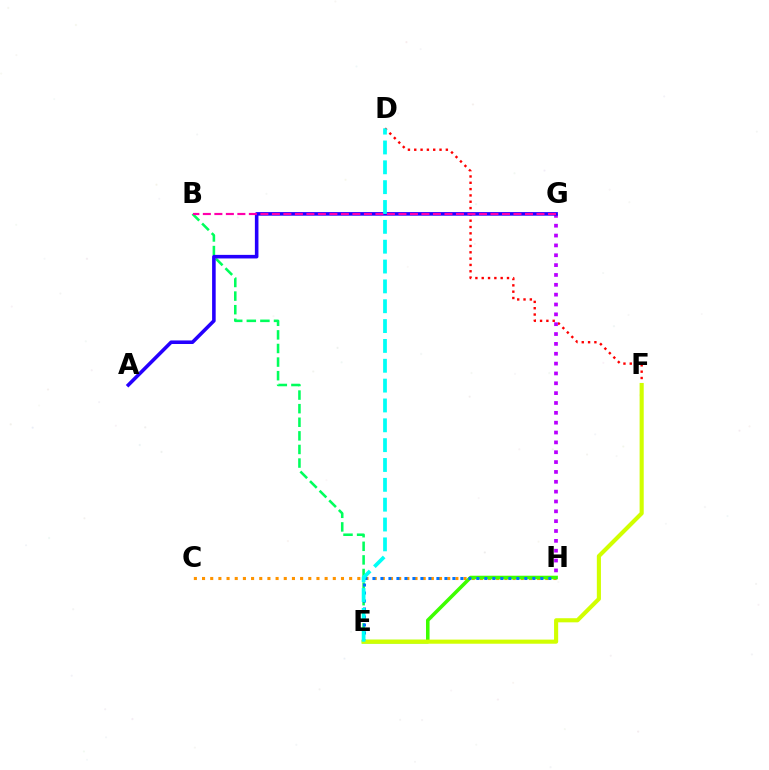{('D', 'F'): [{'color': '#ff0000', 'line_style': 'dotted', 'thickness': 1.72}], ('C', 'H'): [{'color': '#ff9400', 'line_style': 'dotted', 'thickness': 2.22}], ('G', 'H'): [{'color': '#b900ff', 'line_style': 'dotted', 'thickness': 2.68}], ('B', 'E'): [{'color': '#00ff5c', 'line_style': 'dashed', 'thickness': 1.85}], ('E', 'H'): [{'color': '#3dff00', 'line_style': 'solid', 'thickness': 2.56}, {'color': '#0074ff', 'line_style': 'dotted', 'thickness': 2.17}], ('A', 'G'): [{'color': '#2500ff', 'line_style': 'solid', 'thickness': 2.57}], ('B', 'G'): [{'color': '#ff00ac', 'line_style': 'dashed', 'thickness': 1.56}], ('E', 'F'): [{'color': '#d1ff00', 'line_style': 'solid', 'thickness': 2.96}], ('D', 'E'): [{'color': '#00fff6', 'line_style': 'dashed', 'thickness': 2.7}]}